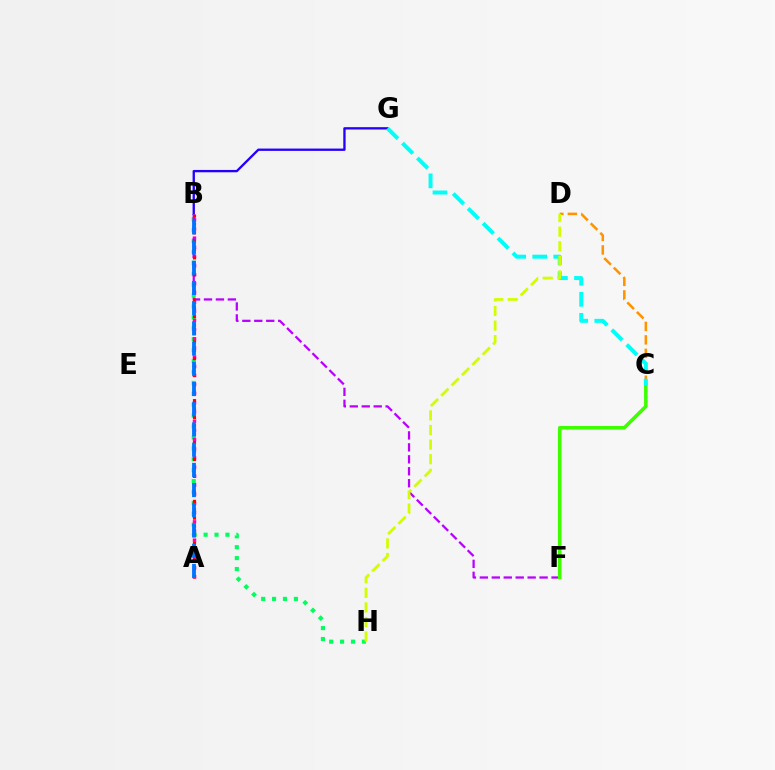{('B', 'H'): [{'color': '#00ff5c', 'line_style': 'dotted', 'thickness': 2.97}], ('A', 'B'): [{'color': '#ff00ac', 'line_style': 'dotted', 'thickness': 2.49}, {'color': '#ff0000', 'line_style': 'dotted', 'thickness': 2.28}, {'color': '#0074ff', 'line_style': 'dashed', 'thickness': 2.75}], ('B', 'G'): [{'color': '#2500ff', 'line_style': 'solid', 'thickness': 1.68}], ('B', 'F'): [{'color': '#b900ff', 'line_style': 'dashed', 'thickness': 1.62}], ('C', 'F'): [{'color': '#3dff00', 'line_style': 'solid', 'thickness': 2.56}], ('C', 'D'): [{'color': '#ff9400', 'line_style': 'dashed', 'thickness': 1.83}], ('C', 'G'): [{'color': '#00fff6', 'line_style': 'dashed', 'thickness': 2.86}], ('D', 'H'): [{'color': '#d1ff00', 'line_style': 'dashed', 'thickness': 1.98}]}